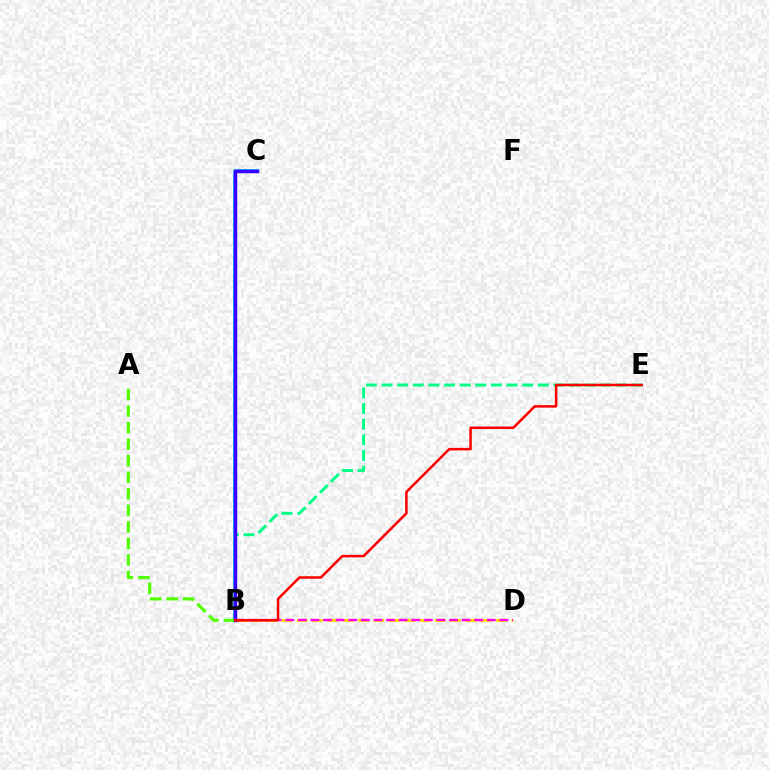{('B', 'C'): [{'color': '#009eff', 'line_style': 'solid', 'thickness': 2.63}, {'color': '#3700ff', 'line_style': 'solid', 'thickness': 2.46}], ('B', 'D'): [{'color': '#ffd500', 'line_style': 'dashed', 'thickness': 2.08}, {'color': '#ff00ed', 'line_style': 'dashed', 'thickness': 1.71}], ('B', 'E'): [{'color': '#00ff86', 'line_style': 'dashed', 'thickness': 2.12}, {'color': '#ff0000', 'line_style': 'solid', 'thickness': 1.82}], ('A', 'B'): [{'color': '#4fff00', 'line_style': 'dashed', 'thickness': 2.25}]}